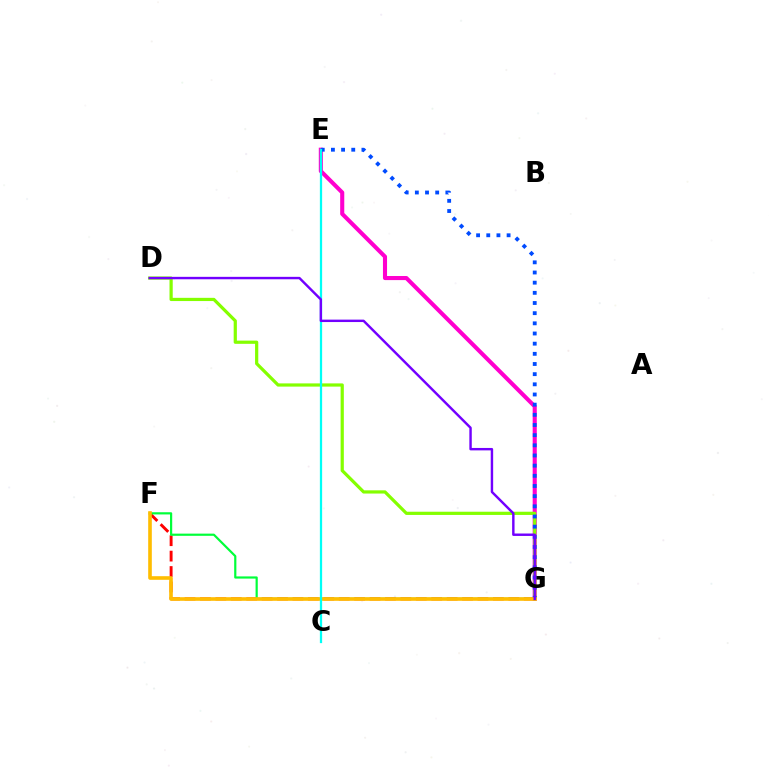{('F', 'G'): [{'color': '#ff0000', 'line_style': 'dashed', 'thickness': 2.09}, {'color': '#00ff39', 'line_style': 'solid', 'thickness': 1.58}, {'color': '#ffbd00', 'line_style': 'solid', 'thickness': 2.61}], ('E', 'G'): [{'color': '#ff00cf', 'line_style': 'solid', 'thickness': 2.94}, {'color': '#004bff', 'line_style': 'dotted', 'thickness': 2.76}], ('D', 'G'): [{'color': '#84ff00', 'line_style': 'solid', 'thickness': 2.31}, {'color': '#7200ff', 'line_style': 'solid', 'thickness': 1.75}], ('C', 'E'): [{'color': '#00fff6', 'line_style': 'solid', 'thickness': 1.62}]}